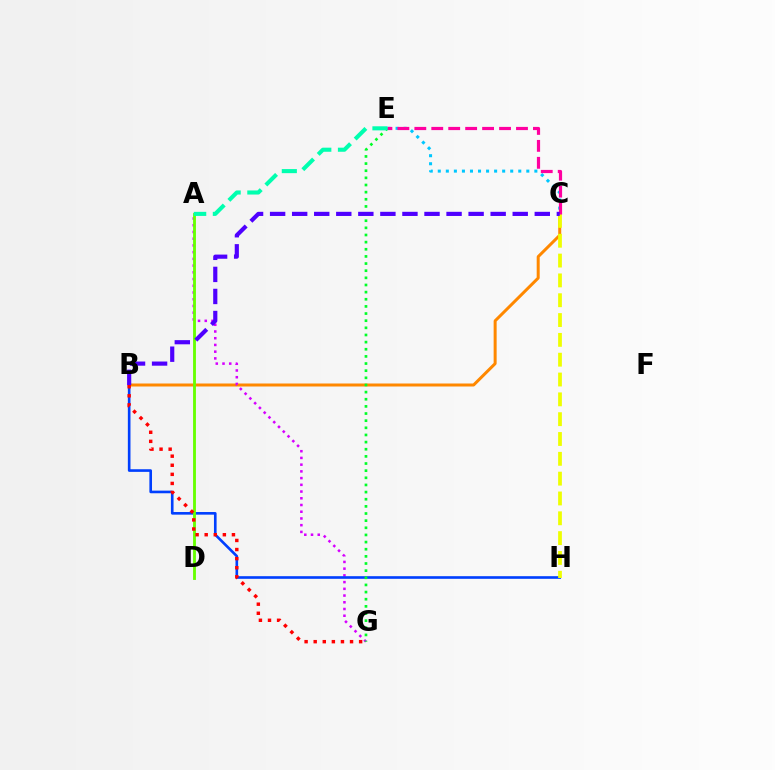{('B', 'C'): [{'color': '#ff8800', 'line_style': 'solid', 'thickness': 2.16}, {'color': '#4f00ff', 'line_style': 'dashed', 'thickness': 3.0}], ('A', 'G'): [{'color': '#d600ff', 'line_style': 'dotted', 'thickness': 1.83}], ('B', 'H'): [{'color': '#003fff', 'line_style': 'solid', 'thickness': 1.89}], ('E', 'G'): [{'color': '#00ff27', 'line_style': 'dotted', 'thickness': 1.94}], ('A', 'D'): [{'color': '#66ff00', 'line_style': 'solid', 'thickness': 2.05}], ('C', 'E'): [{'color': '#00c7ff', 'line_style': 'dotted', 'thickness': 2.19}, {'color': '#ff00a0', 'line_style': 'dashed', 'thickness': 2.3}], ('C', 'H'): [{'color': '#eeff00', 'line_style': 'dashed', 'thickness': 2.69}], ('A', 'E'): [{'color': '#00ffaf', 'line_style': 'dashed', 'thickness': 2.94}], ('B', 'G'): [{'color': '#ff0000', 'line_style': 'dotted', 'thickness': 2.47}]}